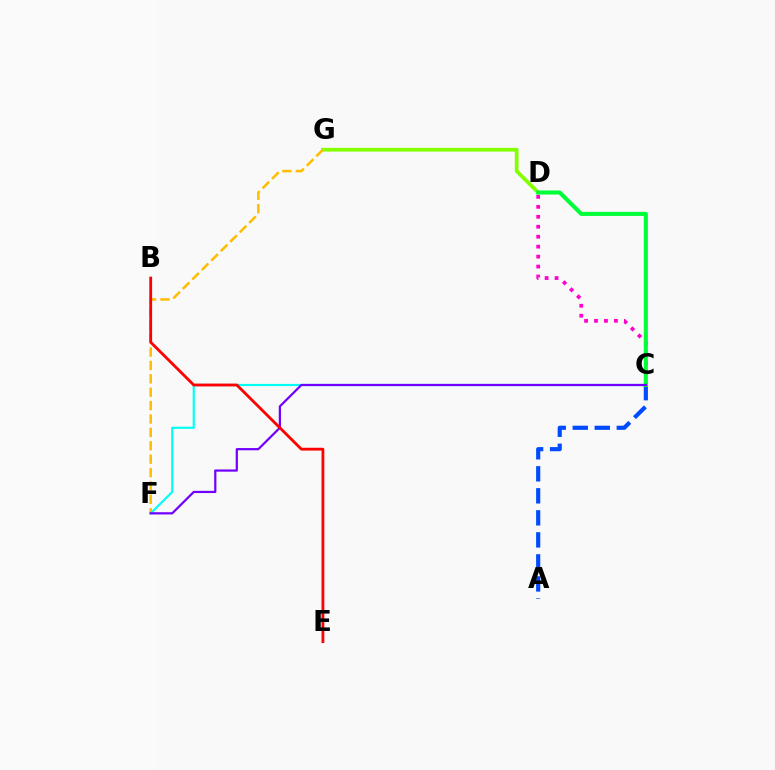{('D', 'G'): [{'color': '#84ff00', 'line_style': 'solid', 'thickness': 2.69}], ('F', 'G'): [{'color': '#ffbd00', 'line_style': 'dashed', 'thickness': 1.82}], ('C', 'D'): [{'color': '#ff00cf', 'line_style': 'dotted', 'thickness': 2.7}, {'color': '#00ff39', 'line_style': 'solid', 'thickness': 2.93}], ('A', 'C'): [{'color': '#004bff', 'line_style': 'dashed', 'thickness': 2.99}], ('C', 'F'): [{'color': '#00fff6', 'line_style': 'solid', 'thickness': 1.57}, {'color': '#7200ff', 'line_style': 'solid', 'thickness': 1.6}], ('B', 'E'): [{'color': '#ff0000', 'line_style': 'solid', 'thickness': 2.02}]}